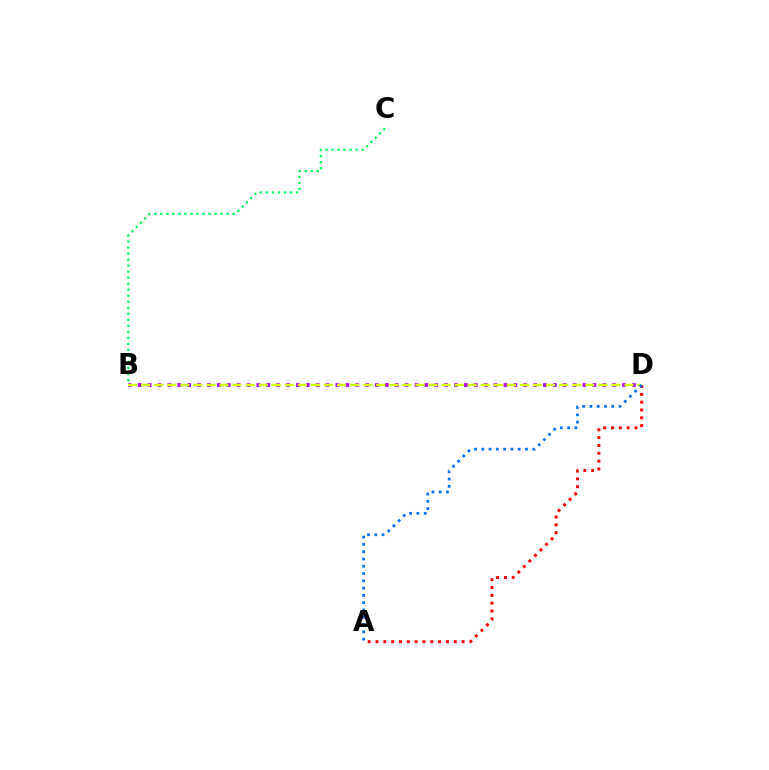{('B', 'D'): [{'color': '#b900ff', 'line_style': 'dotted', 'thickness': 2.69}, {'color': '#d1ff00', 'line_style': 'dashed', 'thickness': 1.77}], ('B', 'C'): [{'color': '#00ff5c', 'line_style': 'dotted', 'thickness': 1.64}], ('A', 'D'): [{'color': '#ff0000', 'line_style': 'dotted', 'thickness': 2.13}, {'color': '#0074ff', 'line_style': 'dotted', 'thickness': 1.98}]}